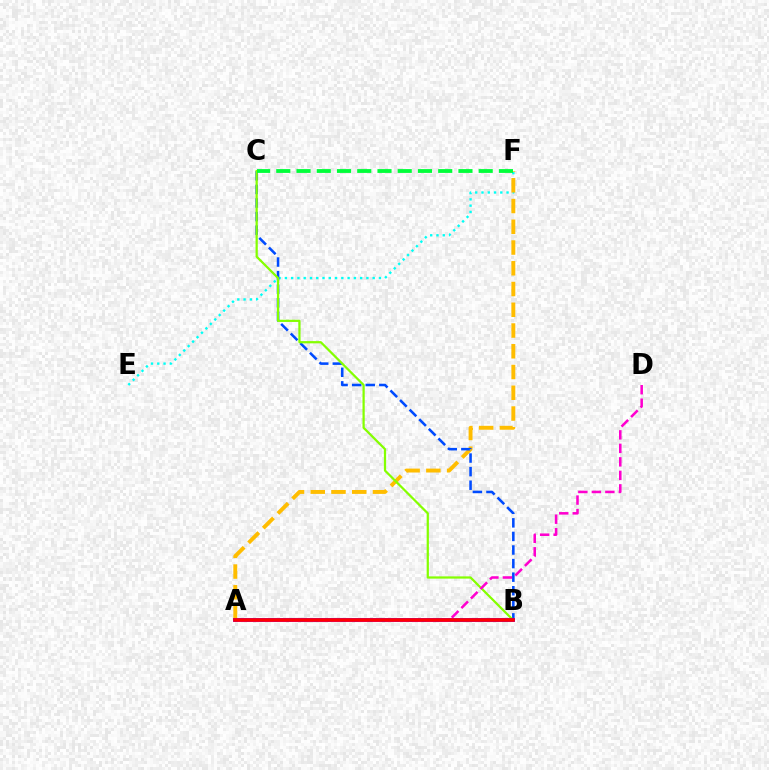{('E', 'F'): [{'color': '#00fff6', 'line_style': 'dotted', 'thickness': 1.7}], ('A', 'F'): [{'color': '#ffbd00', 'line_style': 'dashed', 'thickness': 2.82}], ('B', 'C'): [{'color': '#004bff', 'line_style': 'dashed', 'thickness': 1.84}, {'color': '#84ff00', 'line_style': 'solid', 'thickness': 1.61}], ('A', 'B'): [{'color': '#7200ff', 'line_style': 'solid', 'thickness': 2.77}, {'color': '#ff0000', 'line_style': 'solid', 'thickness': 2.55}], ('A', 'D'): [{'color': '#ff00cf', 'line_style': 'dashed', 'thickness': 1.83}], ('C', 'F'): [{'color': '#00ff39', 'line_style': 'dashed', 'thickness': 2.75}]}